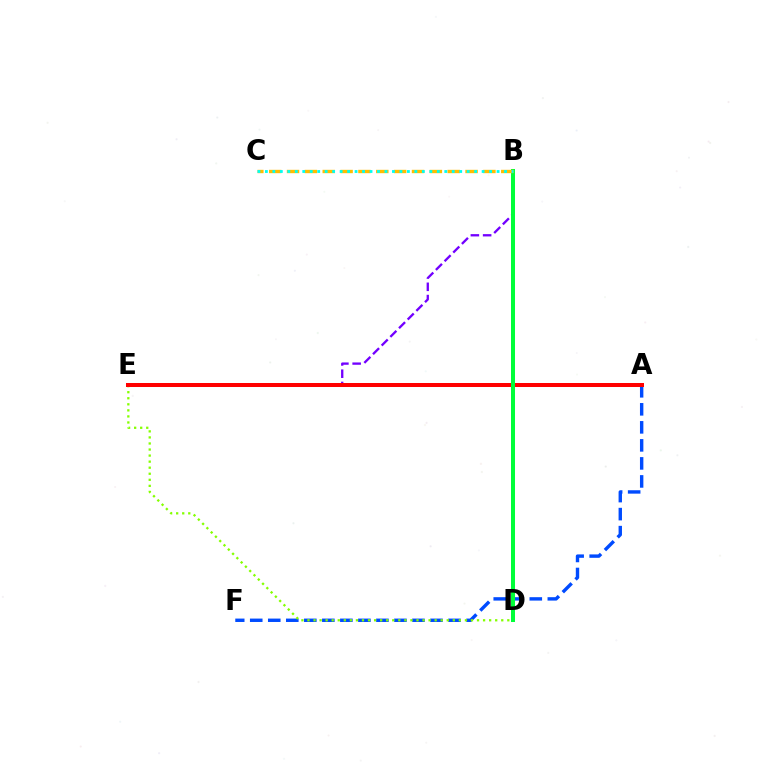{('A', 'E'): [{'color': '#ff00cf', 'line_style': 'dotted', 'thickness': 2.66}, {'color': '#ff0000', 'line_style': 'solid', 'thickness': 2.88}], ('A', 'F'): [{'color': '#004bff', 'line_style': 'dashed', 'thickness': 2.45}], ('B', 'E'): [{'color': '#7200ff', 'line_style': 'dashed', 'thickness': 1.67}], ('D', 'E'): [{'color': '#84ff00', 'line_style': 'dotted', 'thickness': 1.65}], ('B', 'D'): [{'color': '#00ff39', 'line_style': 'solid', 'thickness': 2.89}], ('B', 'C'): [{'color': '#ffbd00', 'line_style': 'dashed', 'thickness': 2.43}, {'color': '#00fff6', 'line_style': 'dotted', 'thickness': 2.03}]}